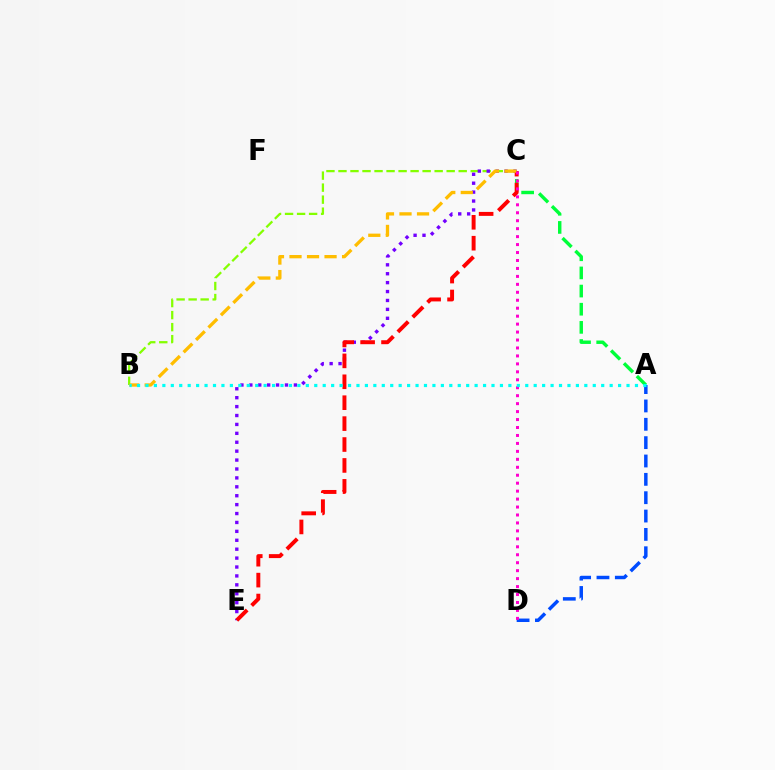{('A', 'D'): [{'color': '#004bff', 'line_style': 'dashed', 'thickness': 2.49}], ('B', 'C'): [{'color': '#84ff00', 'line_style': 'dashed', 'thickness': 1.63}, {'color': '#ffbd00', 'line_style': 'dashed', 'thickness': 2.38}], ('C', 'E'): [{'color': '#7200ff', 'line_style': 'dotted', 'thickness': 2.42}, {'color': '#ff0000', 'line_style': 'dashed', 'thickness': 2.84}], ('A', 'C'): [{'color': '#00ff39', 'line_style': 'dashed', 'thickness': 2.47}], ('C', 'D'): [{'color': '#ff00cf', 'line_style': 'dotted', 'thickness': 2.16}], ('A', 'B'): [{'color': '#00fff6', 'line_style': 'dotted', 'thickness': 2.29}]}